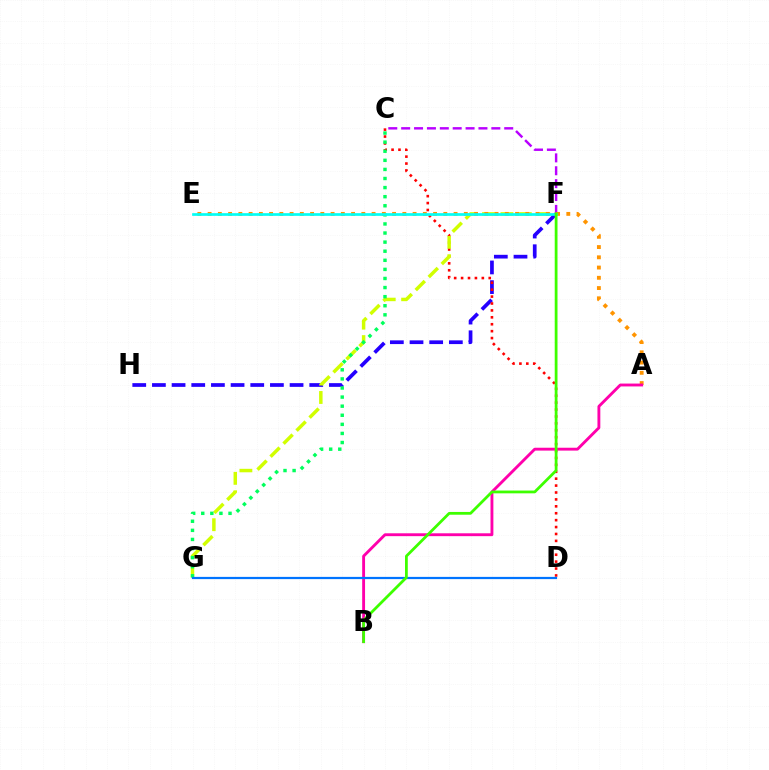{('C', 'F'): [{'color': '#b900ff', 'line_style': 'dashed', 'thickness': 1.75}], ('F', 'H'): [{'color': '#2500ff', 'line_style': 'dashed', 'thickness': 2.67}], ('C', 'D'): [{'color': '#ff0000', 'line_style': 'dotted', 'thickness': 1.88}], ('F', 'G'): [{'color': '#d1ff00', 'line_style': 'dashed', 'thickness': 2.5}], ('C', 'G'): [{'color': '#00ff5c', 'line_style': 'dotted', 'thickness': 2.47}], ('A', 'E'): [{'color': '#ff9400', 'line_style': 'dotted', 'thickness': 2.78}], ('A', 'B'): [{'color': '#ff00ac', 'line_style': 'solid', 'thickness': 2.07}], ('E', 'F'): [{'color': '#00fff6', 'line_style': 'solid', 'thickness': 1.94}], ('D', 'G'): [{'color': '#0074ff', 'line_style': 'solid', 'thickness': 1.6}], ('B', 'F'): [{'color': '#3dff00', 'line_style': 'solid', 'thickness': 2.0}]}